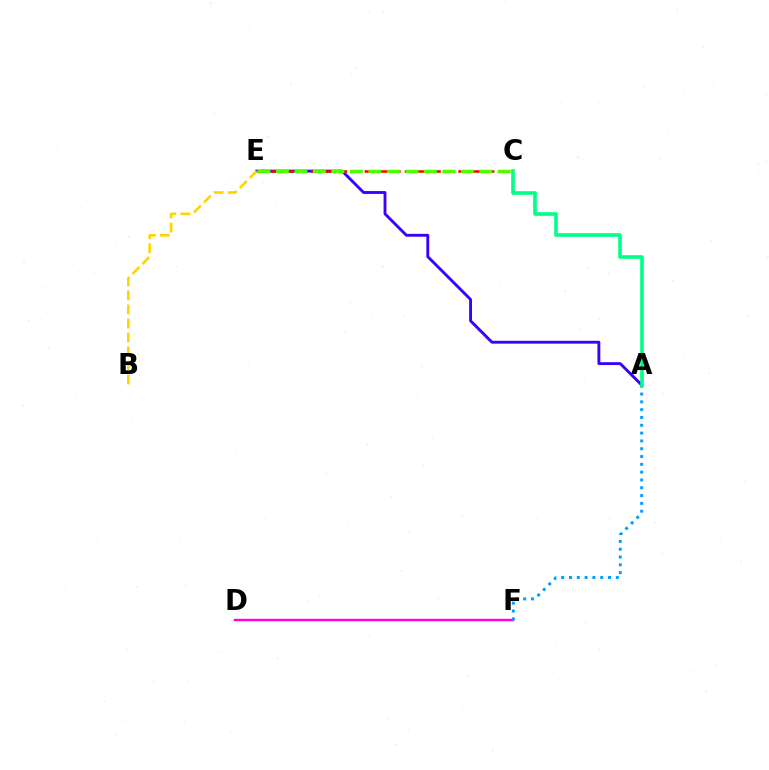{('A', 'E'): [{'color': '#3700ff', 'line_style': 'solid', 'thickness': 2.07}], ('D', 'F'): [{'color': '#ff00ed', 'line_style': 'solid', 'thickness': 1.72}], ('A', 'F'): [{'color': '#009eff', 'line_style': 'dotted', 'thickness': 2.12}], ('B', 'E'): [{'color': '#ffd500', 'line_style': 'dashed', 'thickness': 1.9}], ('C', 'E'): [{'color': '#ff0000', 'line_style': 'dashed', 'thickness': 1.82}, {'color': '#4fff00', 'line_style': 'dashed', 'thickness': 2.51}], ('A', 'C'): [{'color': '#00ff86', 'line_style': 'solid', 'thickness': 2.6}]}